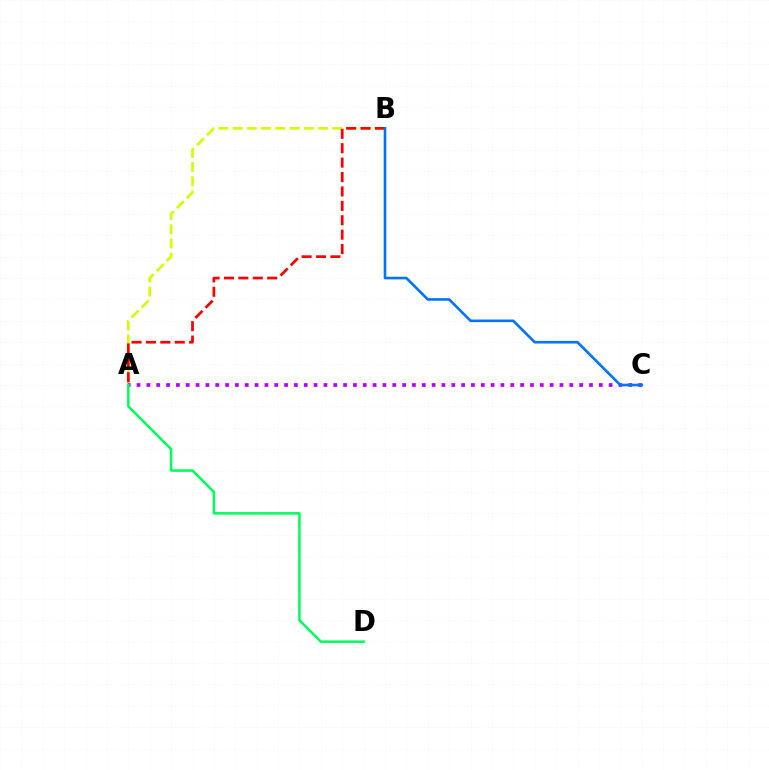{('A', 'B'): [{'color': '#d1ff00', 'line_style': 'dashed', 'thickness': 1.93}, {'color': '#ff0000', 'line_style': 'dashed', 'thickness': 1.96}], ('A', 'C'): [{'color': '#b900ff', 'line_style': 'dotted', 'thickness': 2.67}], ('B', 'C'): [{'color': '#0074ff', 'line_style': 'solid', 'thickness': 1.89}], ('A', 'D'): [{'color': '#00ff5c', 'line_style': 'solid', 'thickness': 1.82}]}